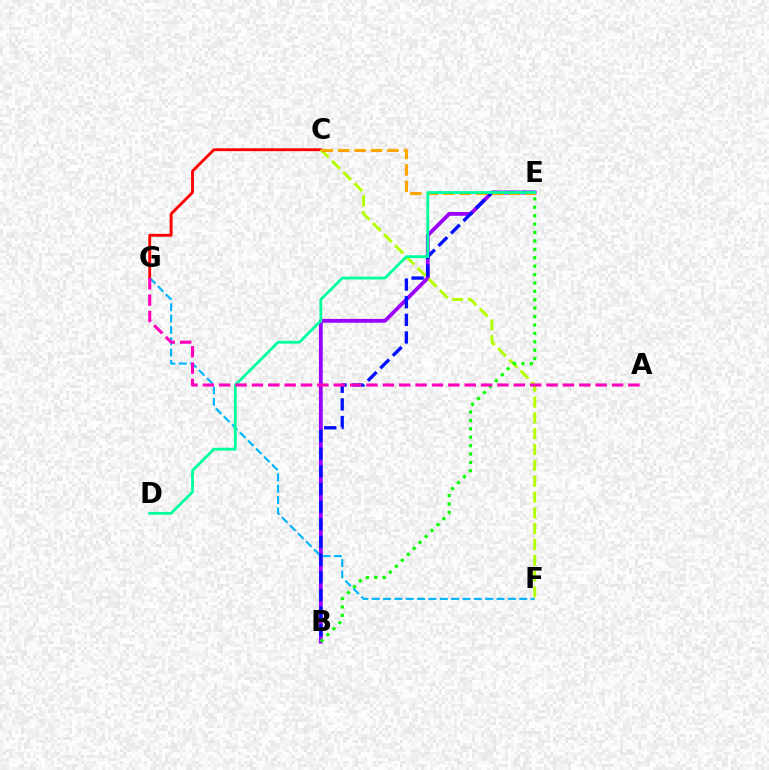{('C', 'G'): [{'color': '#ff0000', 'line_style': 'solid', 'thickness': 2.05}], ('B', 'E'): [{'color': '#9b00ff', 'line_style': 'solid', 'thickness': 2.72}, {'color': '#0010ff', 'line_style': 'dashed', 'thickness': 2.4}, {'color': '#08ff00', 'line_style': 'dotted', 'thickness': 2.28}], ('C', 'F'): [{'color': '#b3ff00', 'line_style': 'dashed', 'thickness': 2.15}], ('F', 'G'): [{'color': '#00b5ff', 'line_style': 'dashed', 'thickness': 1.54}], ('C', 'E'): [{'color': '#ffa500', 'line_style': 'dashed', 'thickness': 2.23}], ('D', 'E'): [{'color': '#00ff9d', 'line_style': 'solid', 'thickness': 2.01}], ('A', 'G'): [{'color': '#ff00bd', 'line_style': 'dashed', 'thickness': 2.22}]}